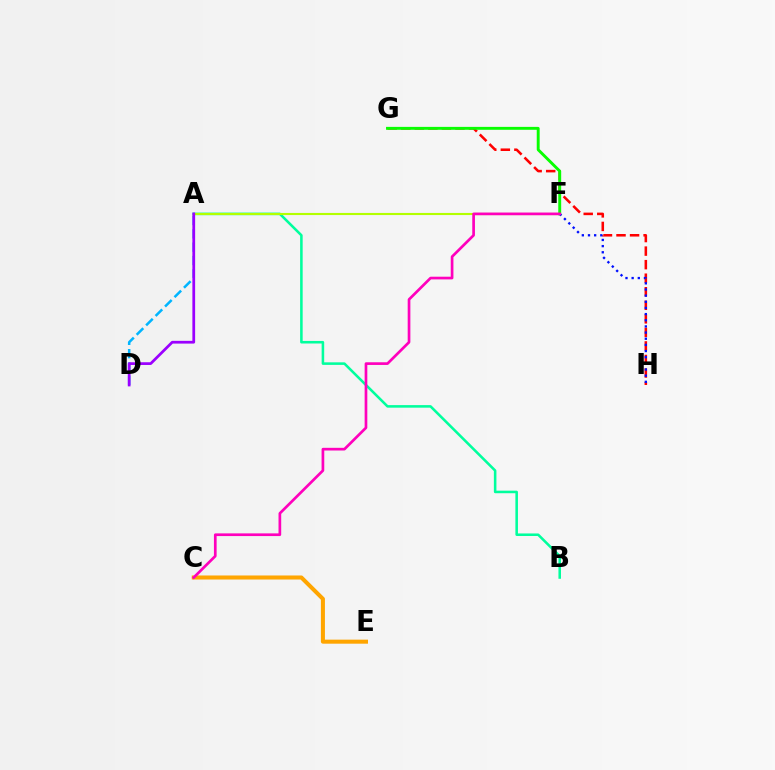{('A', 'B'): [{'color': '#00ff9d', 'line_style': 'solid', 'thickness': 1.84}], ('G', 'H'): [{'color': '#ff0000', 'line_style': 'dashed', 'thickness': 1.84}], ('A', 'F'): [{'color': '#b3ff00', 'line_style': 'solid', 'thickness': 1.52}], ('A', 'D'): [{'color': '#00b5ff', 'line_style': 'dashed', 'thickness': 1.81}, {'color': '#9b00ff', 'line_style': 'solid', 'thickness': 1.97}], ('C', 'E'): [{'color': '#ffa500', 'line_style': 'solid', 'thickness': 2.91}], ('F', 'G'): [{'color': '#08ff00', 'line_style': 'solid', 'thickness': 2.1}], ('F', 'H'): [{'color': '#0010ff', 'line_style': 'dotted', 'thickness': 1.67}], ('C', 'F'): [{'color': '#ff00bd', 'line_style': 'solid', 'thickness': 1.93}]}